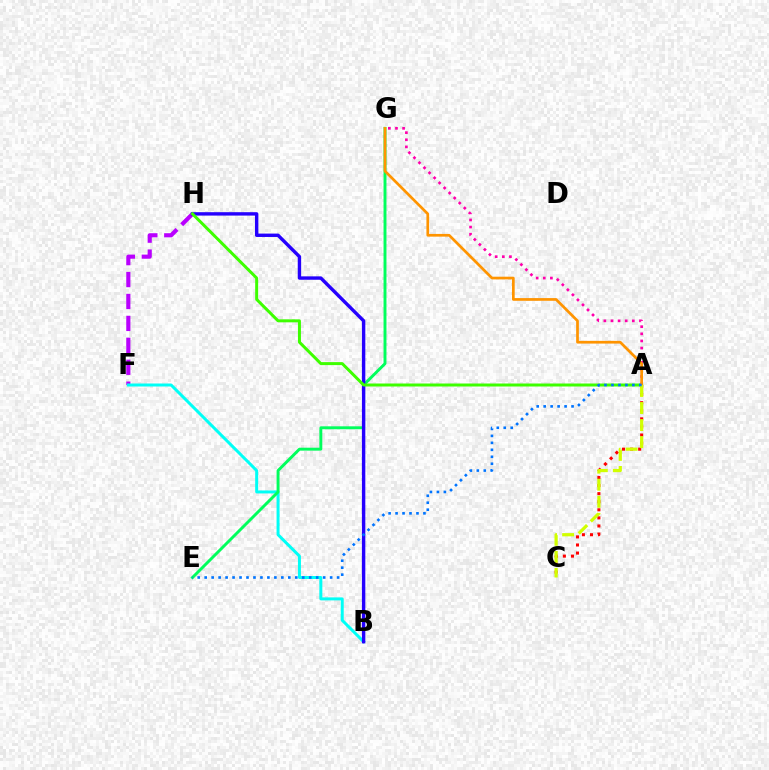{('F', 'H'): [{'color': '#b900ff', 'line_style': 'dashed', 'thickness': 2.98}], ('B', 'F'): [{'color': '#00fff6', 'line_style': 'solid', 'thickness': 2.15}], ('E', 'G'): [{'color': '#00ff5c', 'line_style': 'solid', 'thickness': 2.1}], ('A', 'G'): [{'color': '#ff00ac', 'line_style': 'dotted', 'thickness': 1.93}, {'color': '#ff9400', 'line_style': 'solid', 'thickness': 1.95}], ('B', 'H'): [{'color': '#2500ff', 'line_style': 'solid', 'thickness': 2.44}], ('A', 'C'): [{'color': '#ff0000', 'line_style': 'dotted', 'thickness': 2.2}, {'color': '#d1ff00', 'line_style': 'dashed', 'thickness': 2.32}], ('A', 'H'): [{'color': '#3dff00', 'line_style': 'solid', 'thickness': 2.15}], ('A', 'E'): [{'color': '#0074ff', 'line_style': 'dotted', 'thickness': 1.89}]}